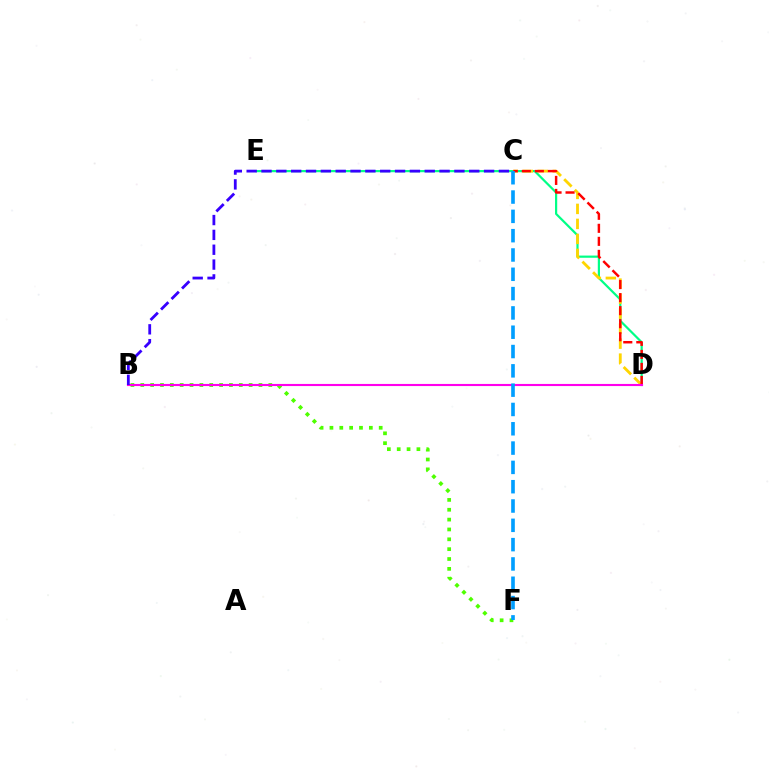{('D', 'E'): [{'color': '#00ff86', 'line_style': 'solid', 'thickness': 1.58}], ('C', 'D'): [{'color': '#ffd500', 'line_style': 'dashed', 'thickness': 2.04}, {'color': '#ff0000', 'line_style': 'dashed', 'thickness': 1.77}], ('B', 'F'): [{'color': '#4fff00', 'line_style': 'dotted', 'thickness': 2.68}], ('B', 'D'): [{'color': '#ff00ed', 'line_style': 'solid', 'thickness': 1.52}], ('C', 'F'): [{'color': '#009eff', 'line_style': 'dashed', 'thickness': 2.62}], ('B', 'C'): [{'color': '#3700ff', 'line_style': 'dashed', 'thickness': 2.02}]}